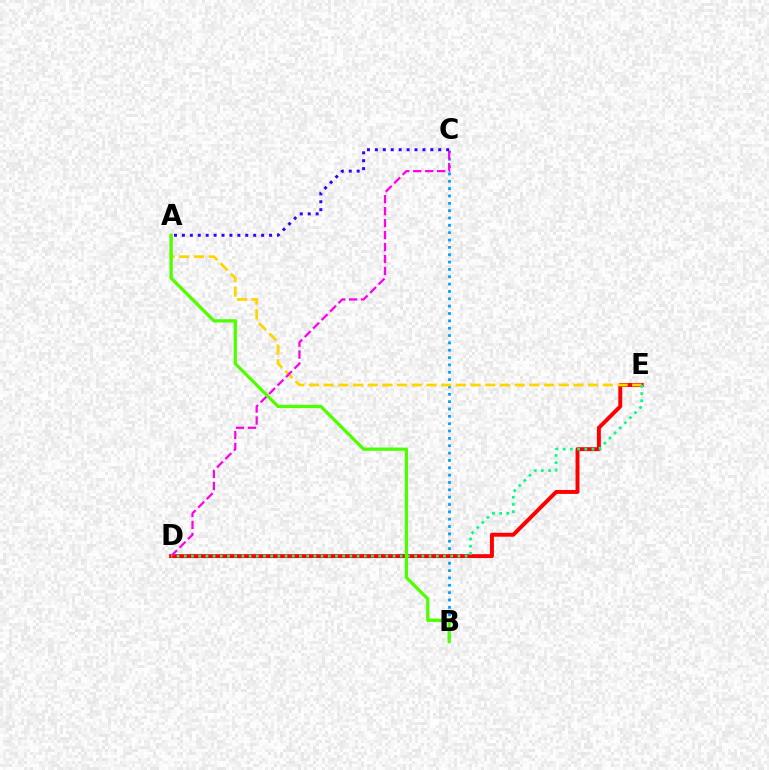{('B', 'C'): [{'color': '#009eff', 'line_style': 'dotted', 'thickness': 2.0}], ('D', 'E'): [{'color': '#ff0000', 'line_style': 'solid', 'thickness': 2.83}, {'color': '#00ff86', 'line_style': 'dotted', 'thickness': 1.96}], ('A', 'E'): [{'color': '#ffd500', 'line_style': 'dashed', 'thickness': 2.0}], ('C', 'D'): [{'color': '#ff00ed', 'line_style': 'dashed', 'thickness': 1.62}], ('A', 'C'): [{'color': '#3700ff', 'line_style': 'dotted', 'thickness': 2.15}], ('A', 'B'): [{'color': '#4fff00', 'line_style': 'solid', 'thickness': 2.35}]}